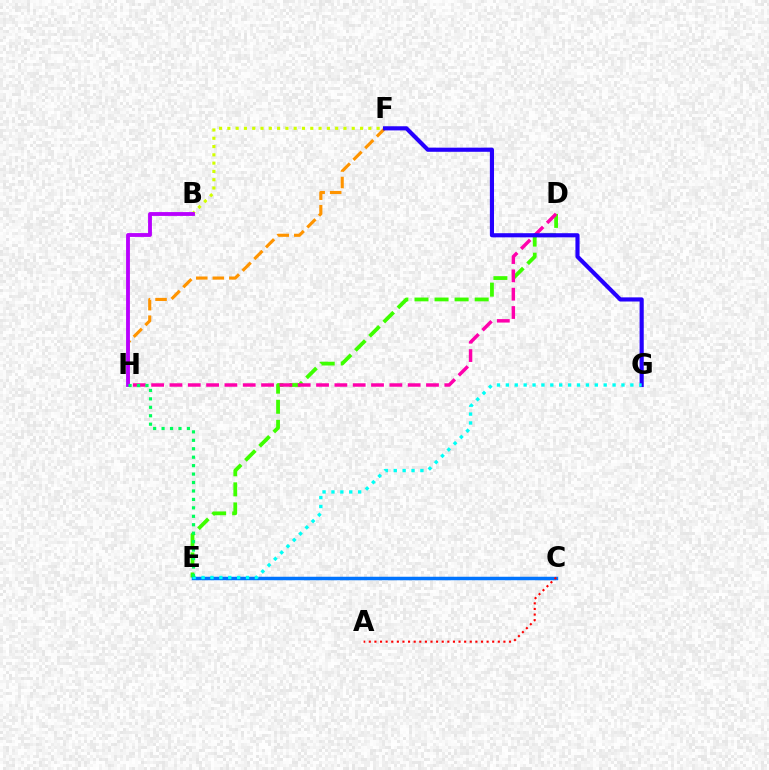{('D', 'E'): [{'color': '#3dff00', 'line_style': 'dashed', 'thickness': 2.73}], ('F', 'H'): [{'color': '#ff9400', 'line_style': 'dashed', 'thickness': 2.25}], ('B', 'F'): [{'color': '#d1ff00', 'line_style': 'dotted', 'thickness': 2.25}], ('D', 'H'): [{'color': '#ff00ac', 'line_style': 'dashed', 'thickness': 2.49}], ('C', 'E'): [{'color': '#0074ff', 'line_style': 'solid', 'thickness': 2.51}], ('F', 'G'): [{'color': '#2500ff', 'line_style': 'solid', 'thickness': 2.98}], ('B', 'H'): [{'color': '#b900ff', 'line_style': 'solid', 'thickness': 2.76}], ('A', 'C'): [{'color': '#ff0000', 'line_style': 'dotted', 'thickness': 1.52}], ('E', 'G'): [{'color': '#00fff6', 'line_style': 'dotted', 'thickness': 2.42}], ('E', 'H'): [{'color': '#00ff5c', 'line_style': 'dotted', 'thickness': 2.29}]}